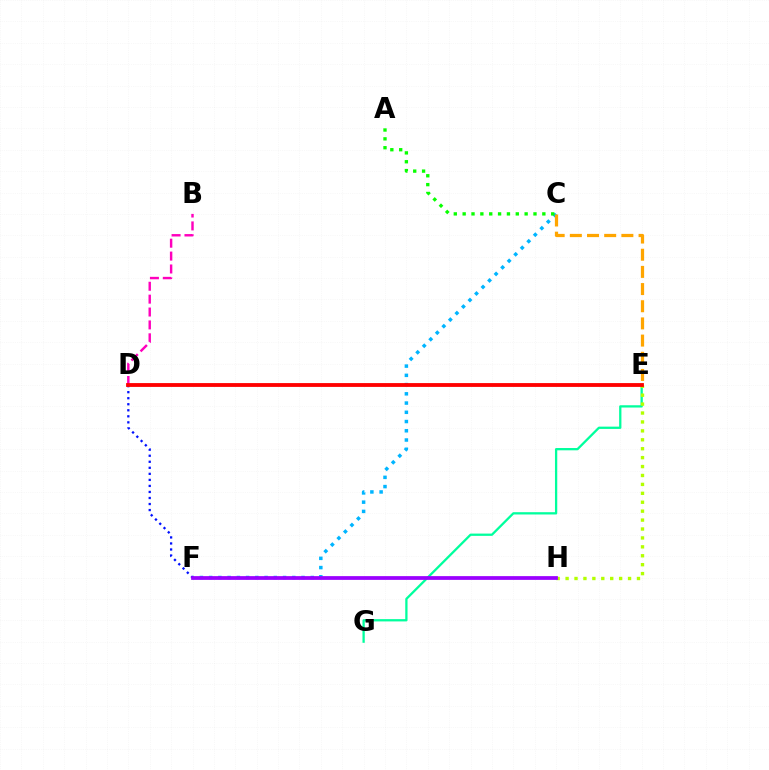{('E', 'G'): [{'color': '#00ff9d', 'line_style': 'solid', 'thickness': 1.64}], ('C', 'F'): [{'color': '#00b5ff', 'line_style': 'dotted', 'thickness': 2.51}], ('D', 'F'): [{'color': '#0010ff', 'line_style': 'dotted', 'thickness': 1.64}], ('E', 'H'): [{'color': '#b3ff00', 'line_style': 'dotted', 'thickness': 2.42}], ('C', 'E'): [{'color': '#ffa500', 'line_style': 'dashed', 'thickness': 2.33}], ('B', 'D'): [{'color': '#ff00bd', 'line_style': 'dashed', 'thickness': 1.75}], ('F', 'H'): [{'color': '#9b00ff', 'line_style': 'solid', 'thickness': 2.7}], ('A', 'C'): [{'color': '#08ff00', 'line_style': 'dotted', 'thickness': 2.41}], ('D', 'E'): [{'color': '#ff0000', 'line_style': 'solid', 'thickness': 2.75}]}